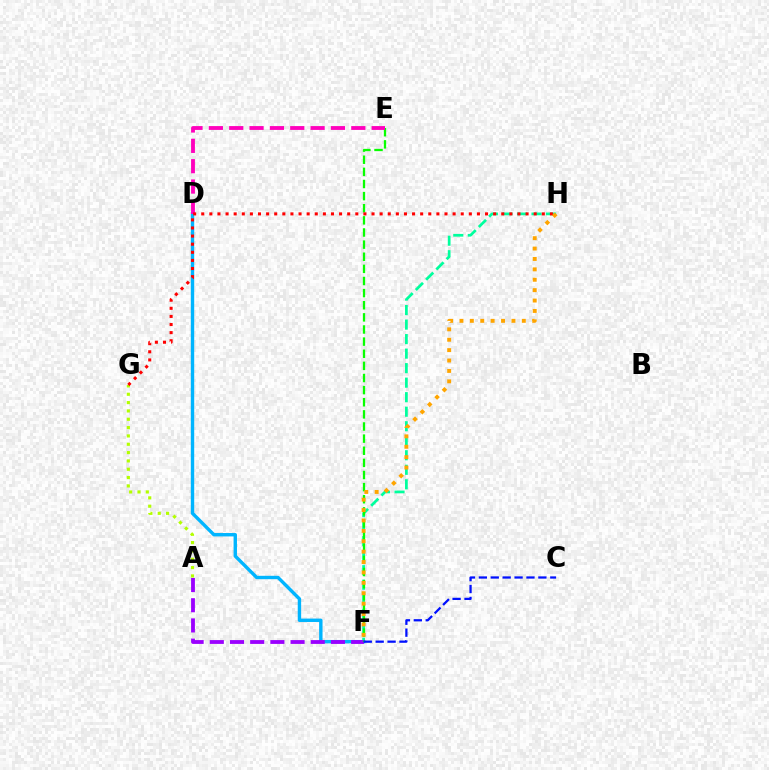{('F', 'H'): [{'color': '#00ff9d', 'line_style': 'dashed', 'thickness': 1.97}, {'color': '#ffa500', 'line_style': 'dotted', 'thickness': 2.82}], ('D', 'F'): [{'color': '#00b5ff', 'line_style': 'solid', 'thickness': 2.45}], ('A', 'F'): [{'color': '#9b00ff', 'line_style': 'dashed', 'thickness': 2.74}], ('E', 'F'): [{'color': '#08ff00', 'line_style': 'dashed', 'thickness': 1.65}], ('D', 'E'): [{'color': '#ff00bd', 'line_style': 'dashed', 'thickness': 2.76}], ('A', 'G'): [{'color': '#b3ff00', 'line_style': 'dotted', 'thickness': 2.26}], ('G', 'H'): [{'color': '#ff0000', 'line_style': 'dotted', 'thickness': 2.2}], ('C', 'F'): [{'color': '#0010ff', 'line_style': 'dashed', 'thickness': 1.62}]}